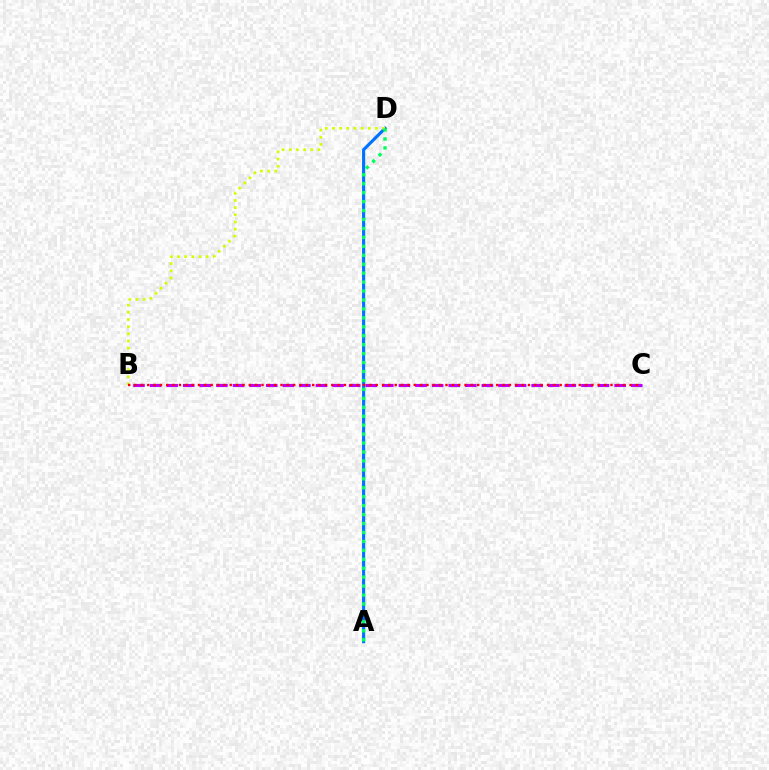{('B', 'C'): [{'color': '#b900ff', 'line_style': 'dashed', 'thickness': 2.25}, {'color': '#ff0000', 'line_style': 'dotted', 'thickness': 1.72}], ('A', 'D'): [{'color': '#0074ff', 'line_style': 'solid', 'thickness': 2.27}, {'color': '#00ff5c', 'line_style': 'dotted', 'thickness': 2.43}], ('B', 'D'): [{'color': '#d1ff00', 'line_style': 'dotted', 'thickness': 1.95}]}